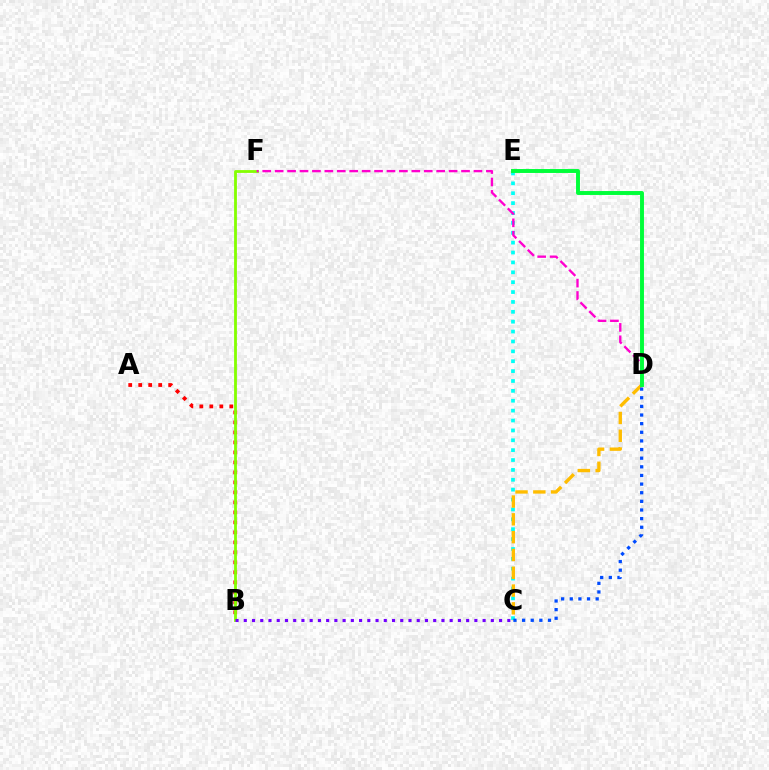{('C', 'E'): [{'color': '#00fff6', 'line_style': 'dotted', 'thickness': 2.68}], ('A', 'B'): [{'color': '#ff0000', 'line_style': 'dotted', 'thickness': 2.72}], ('C', 'D'): [{'color': '#ffbd00', 'line_style': 'dashed', 'thickness': 2.42}, {'color': '#004bff', 'line_style': 'dotted', 'thickness': 2.35}], ('B', 'F'): [{'color': '#84ff00', 'line_style': 'solid', 'thickness': 2.02}], ('B', 'C'): [{'color': '#7200ff', 'line_style': 'dotted', 'thickness': 2.24}], ('D', 'F'): [{'color': '#ff00cf', 'line_style': 'dashed', 'thickness': 1.69}], ('D', 'E'): [{'color': '#00ff39', 'line_style': 'solid', 'thickness': 2.82}]}